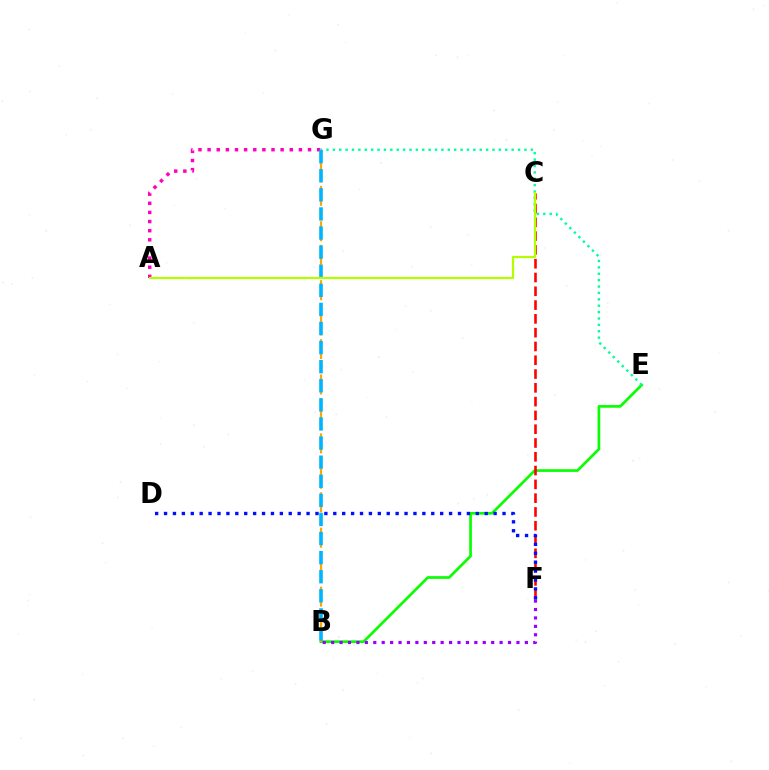{('B', 'E'): [{'color': '#08ff00', 'line_style': 'solid', 'thickness': 1.93}], ('B', 'G'): [{'color': '#ffa500', 'line_style': 'dashed', 'thickness': 1.6}, {'color': '#00b5ff', 'line_style': 'dashed', 'thickness': 2.59}], ('A', 'G'): [{'color': '#ff00bd', 'line_style': 'dotted', 'thickness': 2.48}], ('C', 'F'): [{'color': '#ff0000', 'line_style': 'dashed', 'thickness': 1.87}], ('E', 'G'): [{'color': '#00ff9d', 'line_style': 'dotted', 'thickness': 1.74}], ('D', 'F'): [{'color': '#0010ff', 'line_style': 'dotted', 'thickness': 2.42}], ('A', 'C'): [{'color': '#b3ff00', 'line_style': 'solid', 'thickness': 1.59}], ('B', 'F'): [{'color': '#9b00ff', 'line_style': 'dotted', 'thickness': 2.29}]}